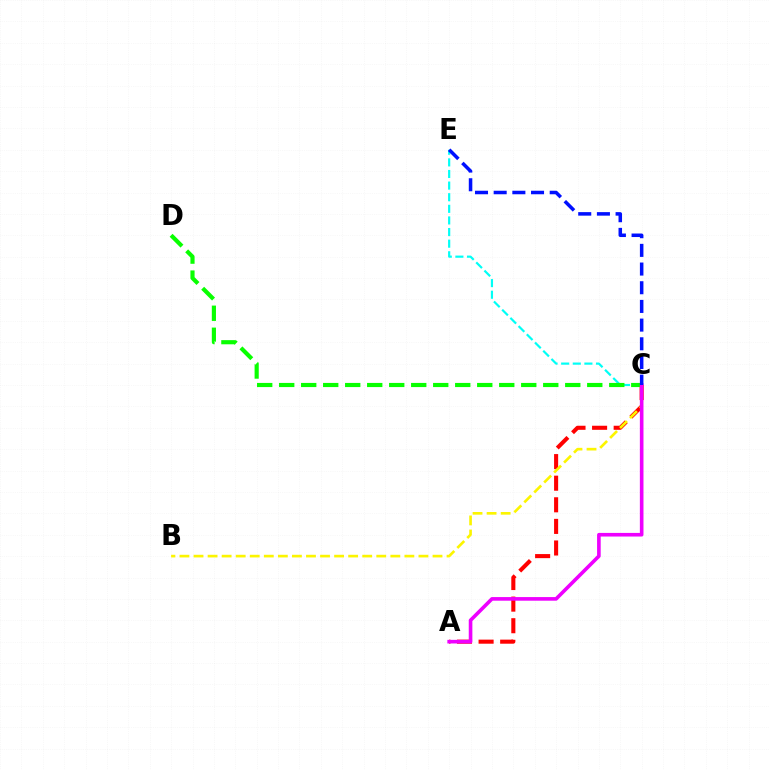{('C', 'E'): [{'color': '#00fff6', 'line_style': 'dashed', 'thickness': 1.58}, {'color': '#0010ff', 'line_style': 'dashed', 'thickness': 2.54}], ('A', 'C'): [{'color': '#ff0000', 'line_style': 'dashed', 'thickness': 2.93}, {'color': '#ee00ff', 'line_style': 'solid', 'thickness': 2.61}], ('B', 'C'): [{'color': '#fcf500', 'line_style': 'dashed', 'thickness': 1.91}], ('C', 'D'): [{'color': '#08ff00', 'line_style': 'dashed', 'thickness': 2.99}]}